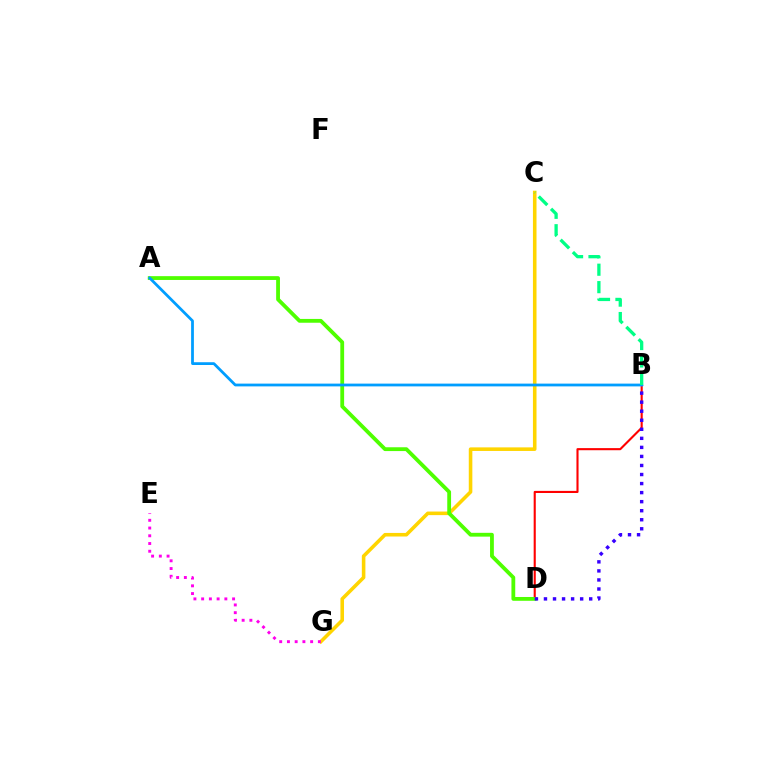{('B', 'D'): [{'color': '#ff0000', 'line_style': 'solid', 'thickness': 1.52}, {'color': '#3700ff', 'line_style': 'dotted', 'thickness': 2.46}], ('C', 'G'): [{'color': '#ffd500', 'line_style': 'solid', 'thickness': 2.57}], ('A', 'D'): [{'color': '#4fff00', 'line_style': 'solid', 'thickness': 2.74}], ('E', 'G'): [{'color': '#ff00ed', 'line_style': 'dotted', 'thickness': 2.1}], ('A', 'B'): [{'color': '#009eff', 'line_style': 'solid', 'thickness': 2.0}], ('B', 'C'): [{'color': '#00ff86', 'line_style': 'dashed', 'thickness': 2.37}]}